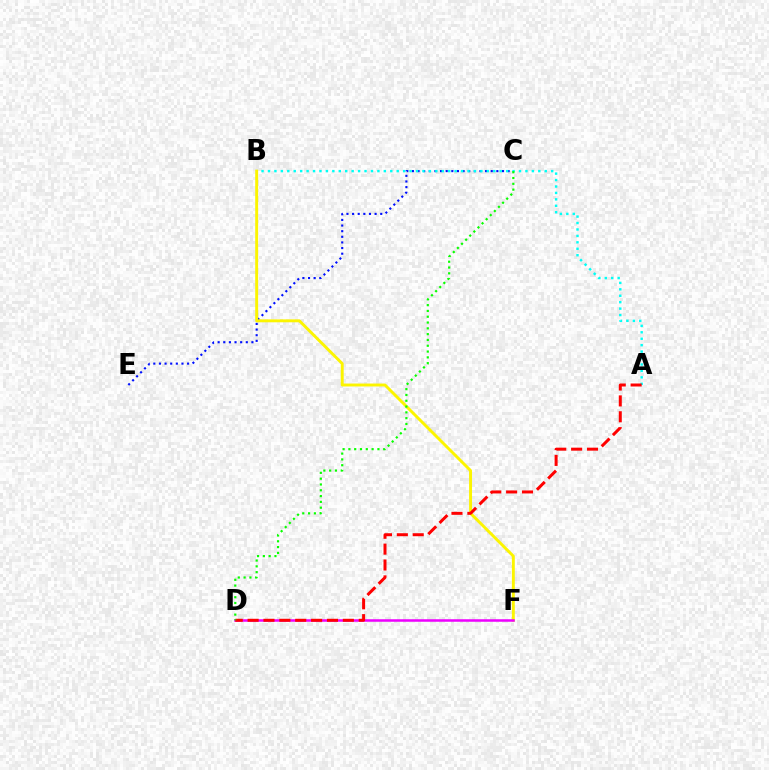{('C', 'E'): [{'color': '#0010ff', 'line_style': 'dotted', 'thickness': 1.53}], ('A', 'B'): [{'color': '#00fff6', 'line_style': 'dotted', 'thickness': 1.75}], ('B', 'F'): [{'color': '#fcf500', 'line_style': 'solid', 'thickness': 2.1}], ('D', 'F'): [{'color': '#ee00ff', 'line_style': 'solid', 'thickness': 1.81}], ('A', 'D'): [{'color': '#ff0000', 'line_style': 'dashed', 'thickness': 2.16}], ('C', 'D'): [{'color': '#08ff00', 'line_style': 'dotted', 'thickness': 1.58}]}